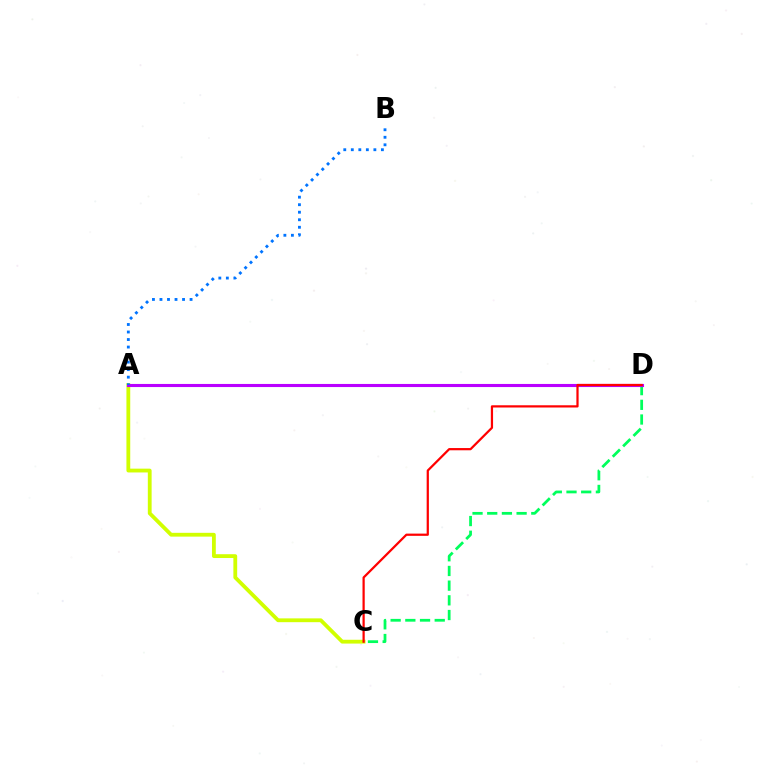{('A', 'C'): [{'color': '#d1ff00', 'line_style': 'solid', 'thickness': 2.74}], ('C', 'D'): [{'color': '#00ff5c', 'line_style': 'dashed', 'thickness': 2.0}, {'color': '#ff0000', 'line_style': 'solid', 'thickness': 1.61}], ('A', 'D'): [{'color': '#b900ff', 'line_style': 'solid', 'thickness': 2.23}], ('A', 'B'): [{'color': '#0074ff', 'line_style': 'dotted', 'thickness': 2.04}]}